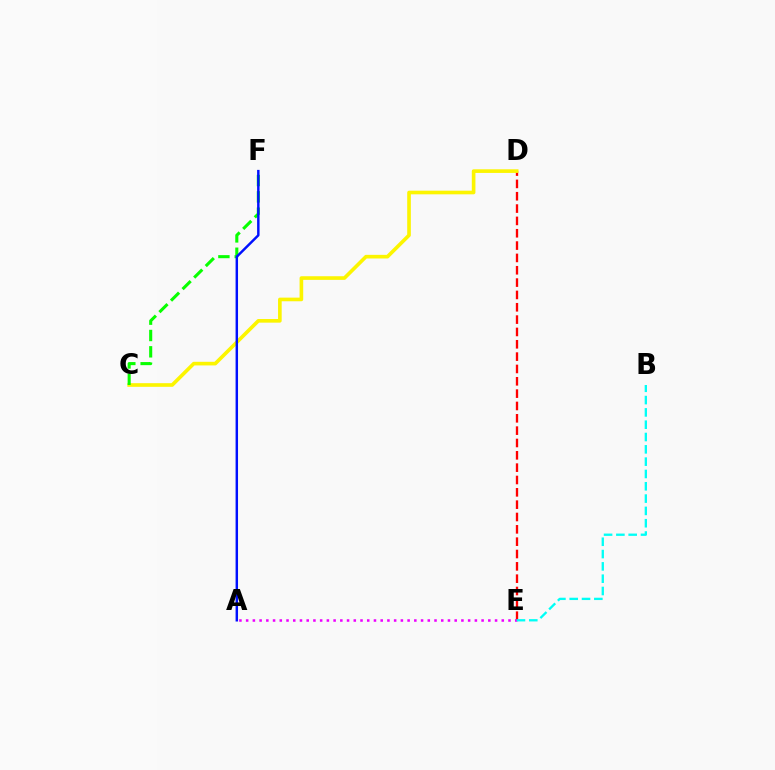{('D', 'E'): [{'color': '#ff0000', 'line_style': 'dashed', 'thickness': 1.68}], ('A', 'E'): [{'color': '#ee00ff', 'line_style': 'dotted', 'thickness': 1.83}], ('C', 'D'): [{'color': '#fcf500', 'line_style': 'solid', 'thickness': 2.62}], ('C', 'F'): [{'color': '#08ff00', 'line_style': 'dashed', 'thickness': 2.22}], ('B', 'E'): [{'color': '#00fff6', 'line_style': 'dashed', 'thickness': 1.67}], ('A', 'F'): [{'color': '#0010ff', 'line_style': 'solid', 'thickness': 1.77}]}